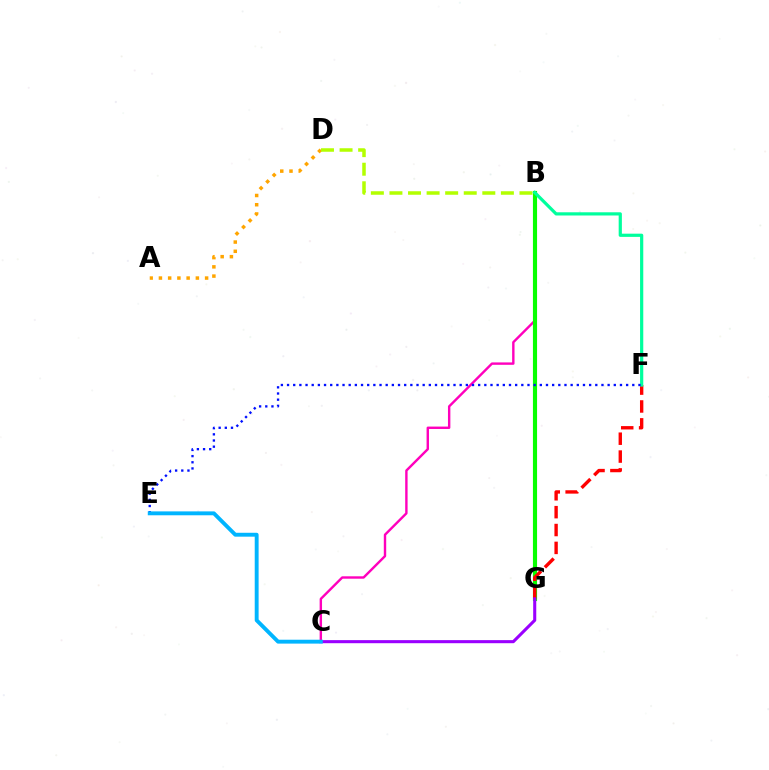{('A', 'D'): [{'color': '#ffa500', 'line_style': 'dotted', 'thickness': 2.51}], ('B', 'C'): [{'color': '#ff00bd', 'line_style': 'solid', 'thickness': 1.73}], ('B', 'D'): [{'color': '#b3ff00', 'line_style': 'dashed', 'thickness': 2.52}], ('B', 'G'): [{'color': '#08ff00', 'line_style': 'solid', 'thickness': 2.98}], ('F', 'G'): [{'color': '#ff0000', 'line_style': 'dashed', 'thickness': 2.43}], ('B', 'F'): [{'color': '#00ff9d', 'line_style': 'solid', 'thickness': 2.31}], ('E', 'F'): [{'color': '#0010ff', 'line_style': 'dotted', 'thickness': 1.68}], ('C', 'G'): [{'color': '#9b00ff', 'line_style': 'solid', 'thickness': 2.21}], ('C', 'E'): [{'color': '#00b5ff', 'line_style': 'solid', 'thickness': 2.8}]}